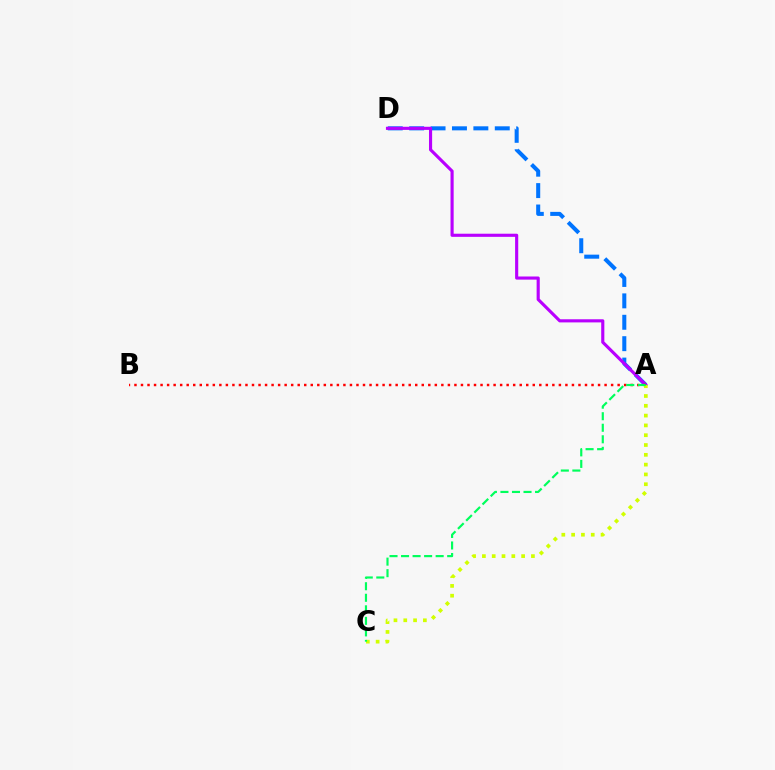{('A', 'D'): [{'color': '#0074ff', 'line_style': 'dashed', 'thickness': 2.91}, {'color': '#b900ff', 'line_style': 'solid', 'thickness': 2.25}], ('A', 'B'): [{'color': '#ff0000', 'line_style': 'dotted', 'thickness': 1.77}], ('A', 'C'): [{'color': '#d1ff00', 'line_style': 'dotted', 'thickness': 2.66}, {'color': '#00ff5c', 'line_style': 'dashed', 'thickness': 1.57}]}